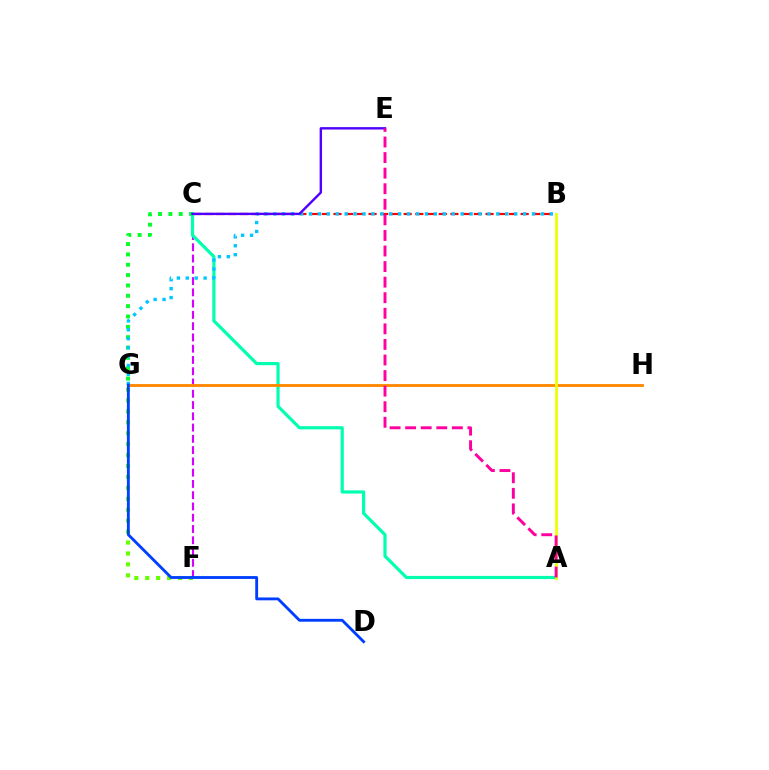{('B', 'C'): [{'color': '#ff0000', 'line_style': 'dashed', 'thickness': 1.59}], ('F', 'G'): [{'color': '#66ff00', 'line_style': 'dotted', 'thickness': 2.97}], ('C', 'G'): [{'color': '#00ff27', 'line_style': 'dotted', 'thickness': 2.81}], ('C', 'F'): [{'color': '#d600ff', 'line_style': 'dashed', 'thickness': 1.53}], ('A', 'C'): [{'color': '#00ffaf', 'line_style': 'solid', 'thickness': 2.29}], ('G', 'H'): [{'color': '#ff8800', 'line_style': 'solid', 'thickness': 2.06}], ('A', 'B'): [{'color': '#eeff00', 'line_style': 'solid', 'thickness': 2.0}], ('B', 'G'): [{'color': '#00c7ff', 'line_style': 'dotted', 'thickness': 2.42}], ('C', 'E'): [{'color': '#4f00ff', 'line_style': 'solid', 'thickness': 1.73}], ('D', 'G'): [{'color': '#003fff', 'line_style': 'solid', 'thickness': 2.05}], ('A', 'E'): [{'color': '#ff00a0', 'line_style': 'dashed', 'thickness': 2.12}]}